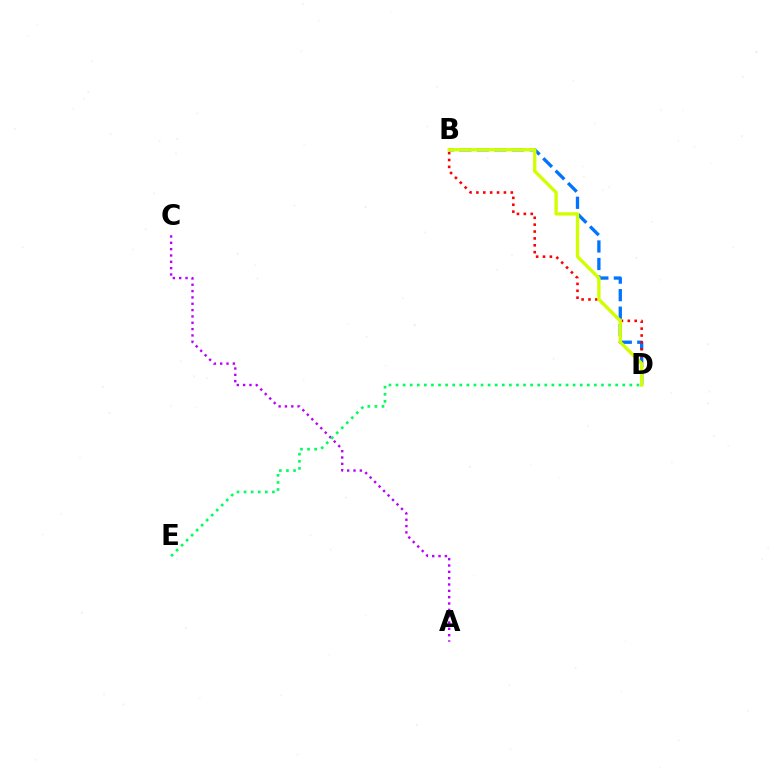{('B', 'D'): [{'color': '#0074ff', 'line_style': 'dashed', 'thickness': 2.38}, {'color': '#ff0000', 'line_style': 'dotted', 'thickness': 1.87}, {'color': '#d1ff00', 'line_style': 'solid', 'thickness': 2.4}], ('A', 'C'): [{'color': '#b900ff', 'line_style': 'dotted', 'thickness': 1.72}], ('D', 'E'): [{'color': '#00ff5c', 'line_style': 'dotted', 'thickness': 1.93}]}